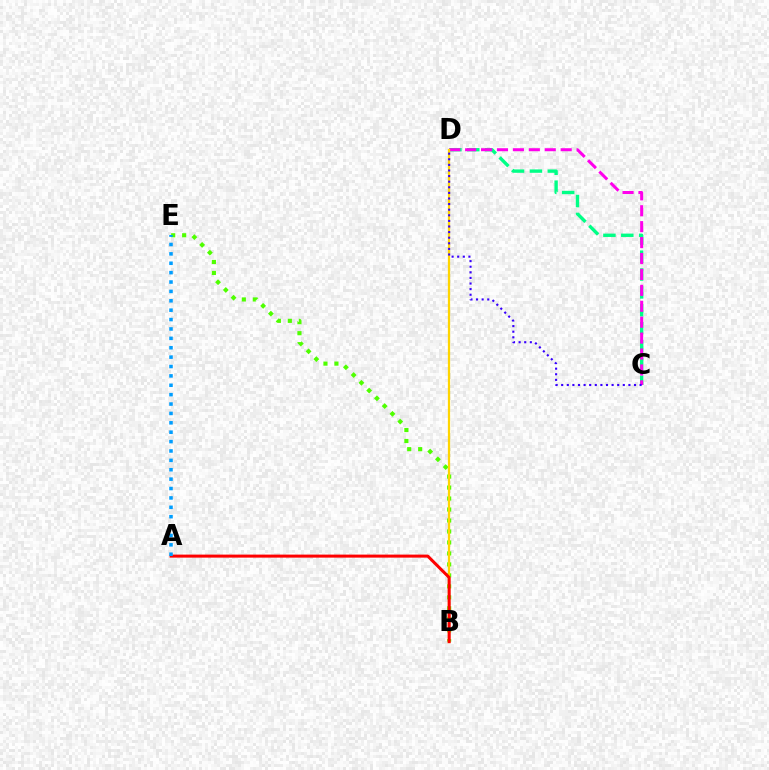{('C', 'D'): [{'color': '#00ff86', 'line_style': 'dashed', 'thickness': 2.43}, {'color': '#ff00ed', 'line_style': 'dashed', 'thickness': 2.16}, {'color': '#3700ff', 'line_style': 'dotted', 'thickness': 1.52}], ('B', 'E'): [{'color': '#4fff00', 'line_style': 'dotted', 'thickness': 2.98}], ('B', 'D'): [{'color': '#ffd500', 'line_style': 'solid', 'thickness': 1.63}], ('A', 'B'): [{'color': '#ff0000', 'line_style': 'solid', 'thickness': 2.17}], ('A', 'E'): [{'color': '#009eff', 'line_style': 'dotted', 'thickness': 2.55}]}